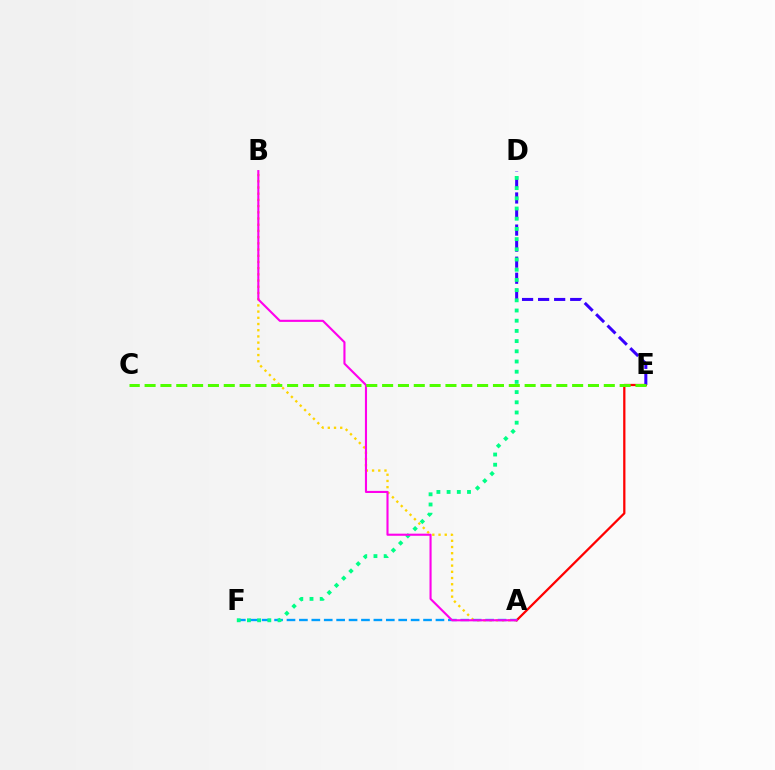{('A', 'E'): [{'color': '#ff0000', 'line_style': 'solid', 'thickness': 1.63}], ('A', 'B'): [{'color': '#ffd500', 'line_style': 'dotted', 'thickness': 1.69}, {'color': '#ff00ed', 'line_style': 'solid', 'thickness': 1.52}], ('A', 'F'): [{'color': '#009eff', 'line_style': 'dashed', 'thickness': 1.69}], ('D', 'E'): [{'color': '#3700ff', 'line_style': 'dashed', 'thickness': 2.18}], ('D', 'F'): [{'color': '#00ff86', 'line_style': 'dotted', 'thickness': 2.77}], ('C', 'E'): [{'color': '#4fff00', 'line_style': 'dashed', 'thickness': 2.15}]}